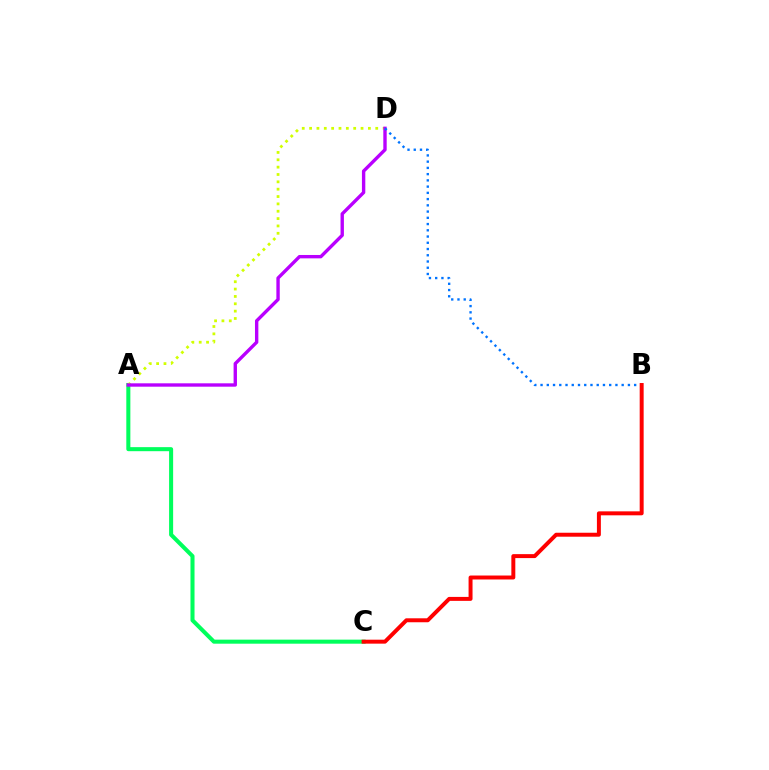{('A', 'C'): [{'color': '#00ff5c', 'line_style': 'solid', 'thickness': 2.91}], ('A', 'D'): [{'color': '#d1ff00', 'line_style': 'dotted', 'thickness': 2.0}, {'color': '#b900ff', 'line_style': 'solid', 'thickness': 2.43}], ('B', 'D'): [{'color': '#0074ff', 'line_style': 'dotted', 'thickness': 1.7}], ('B', 'C'): [{'color': '#ff0000', 'line_style': 'solid', 'thickness': 2.85}]}